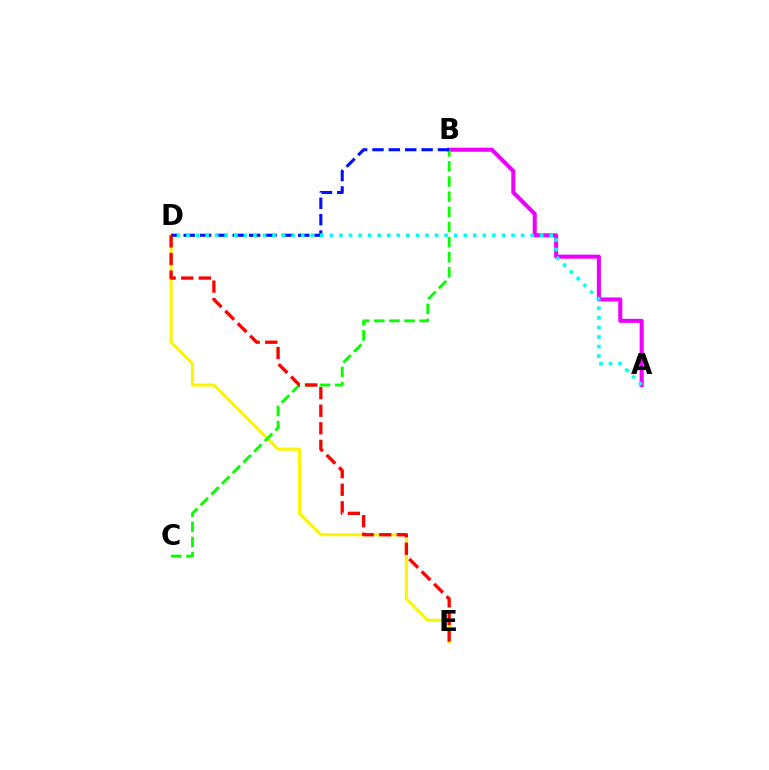{('A', 'B'): [{'color': '#ee00ff', 'line_style': 'solid', 'thickness': 2.92}], ('D', 'E'): [{'color': '#fcf500', 'line_style': 'solid', 'thickness': 2.21}, {'color': '#ff0000', 'line_style': 'dashed', 'thickness': 2.39}], ('B', 'C'): [{'color': '#08ff00', 'line_style': 'dashed', 'thickness': 2.05}], ('B', 'D'): [{'color': '#0010ff', 'line_style': 'dashed', 'thickness': 2.22}], ('A', 'D'): [{'color': '#00fff6', 'line_style': 'dotted', 'thickness': 2.6}]}